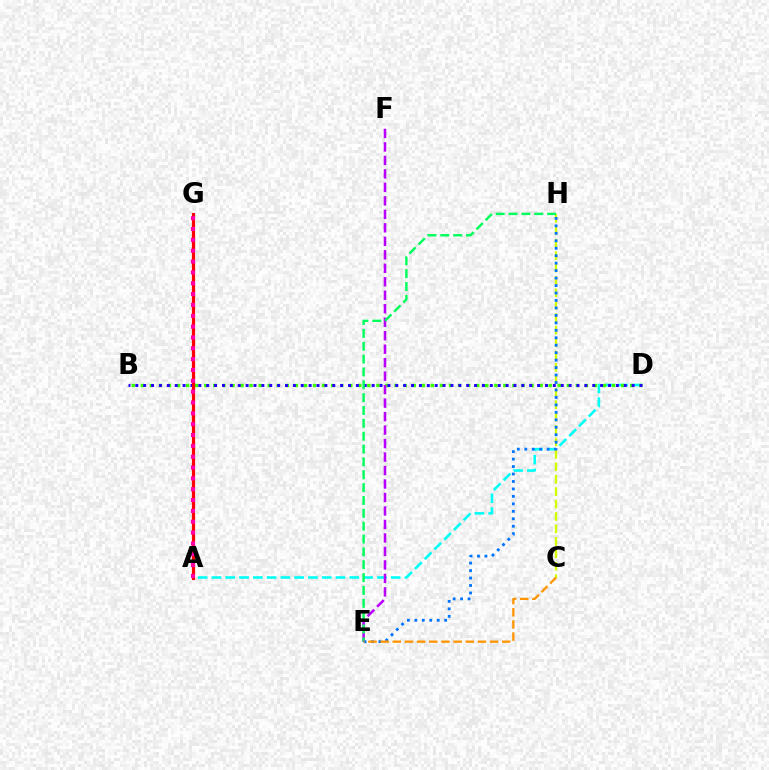{('A', 'D'): [{'color': '#00fff6', 'line_style': 'dashed', 'thickness': 1.87}], ('B', 'D'): [{'color': '#3dff00', 'line_style': 'dotted', 'thickness': 2.46}, {'color': '#2500ff', 'line_style': 'dotted', 'thickness': 2.14}], ('E', 'F'): [{'color': '#b900ff', 'line_style': 'dashed', 'thickness': 1.83}], ('A', 'G'): [{'color': '#ff0000', 'line_style': 'solid', 'thickness': 2.29}, {'color': '#ff00ac', 'line_style': 'dotted', 'thickness': 2.95}], ('C', 'H'): [{'color': '#d1ff00', 'line_style': 'dashed', 'thickness': 1.69}], ('E', 'H'): [{'color': '#00ff5c', 'line_style': 'dashed', 'thickness': 1.75}, {'color': '#0074ff', 'line_style': 'dotted', 'thickness': 2.03}], ('C', 'E'): [{'color': '#ff9400', 'line_style': 'dashed', 'thickness': 1.65}]}